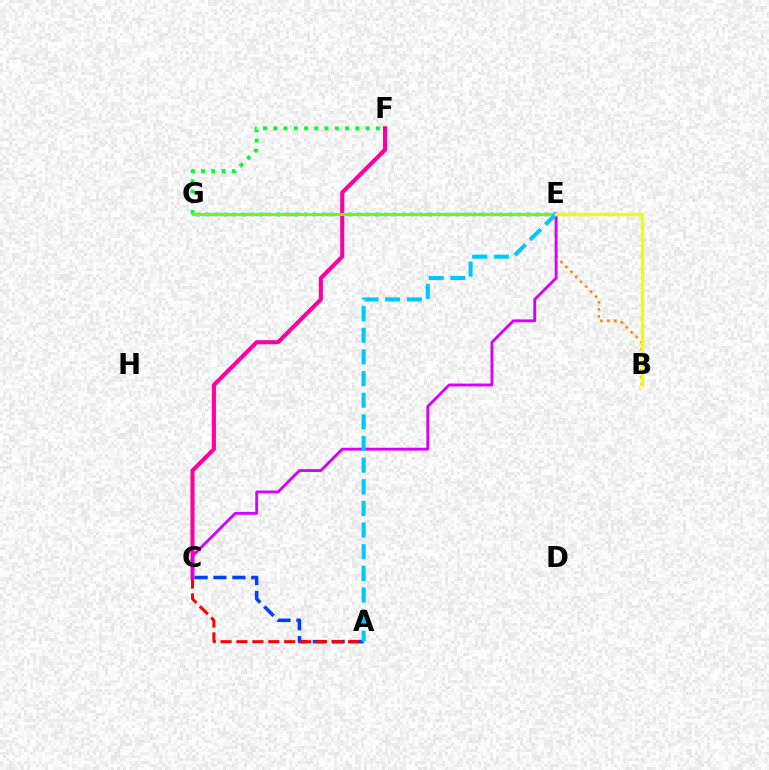{('A', 'C'): [{'color': '#003fff', 'line_style': 'dashed', 'thickness': 2.56}, {'color': '#ff0000', 'line_style': 'dashed', 'thickness': 2.16}], ('E', 'G'): [{'color': '#4f00ff', 'line_style': 'dotted', 'thickness': 2.42}, {'color': '#00ffaf', 'line_style': 'dashed', 'thickness': 2.32}, {'color': '#66ff00', 'line_style': 'solid', 'thickness': 2.19}], ('F', 'G'): [{'color': '#00ff27', 'line_style': 'dotted', 'thickness': 2.79}], ('C', 'F'): [{'color': '#ff00a0', 'line_style': 'solid', 'thickness': 2.95}], ('B', 'E'): [{'color': '#ff8800', 'line_style': 'dotted', 'thickness': 1.9}, {'color': '#eeff00', 'line_style': 'solid', 'thickness': 2.42}], ('C', 'E'): [{'color': '#d600ff', 'line_style': 'solid', 'thickness': 2.05}], ('A', 'E'): [{'color': '#00c7ff', 'line_style': 'dashed', 'thickness': 2.94}]}